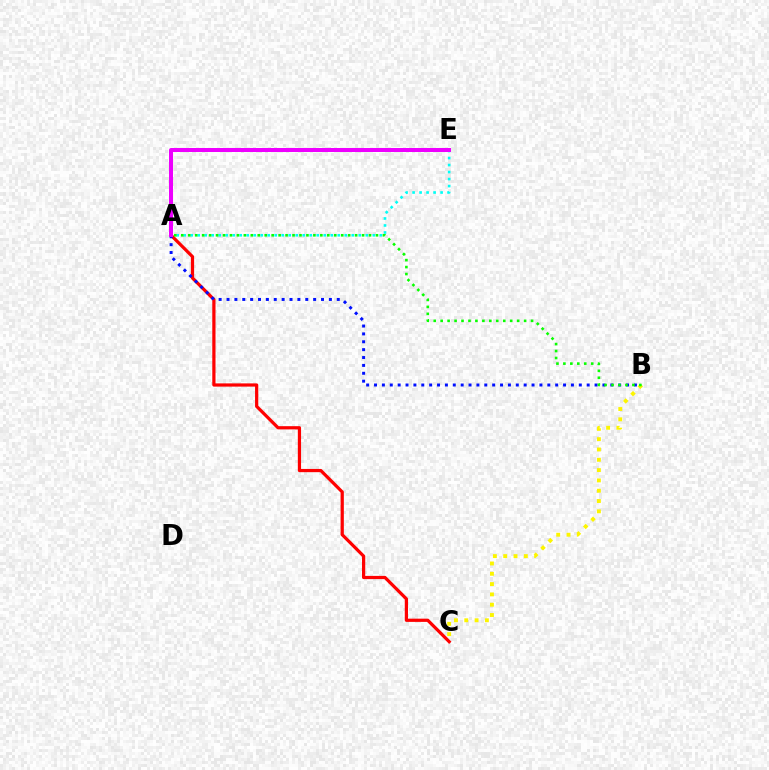{('A', 'C'): [{'color': '#ff0000', 'line_style': 'solid', 'thickness': 2.32}], ('A', 'E'): [{'color': '#00fff6', 'line_style': 'dotted', 'thickness': 1.9}, {'color': '#ee00ff', 'line_style': 'solid', 'thickness': 2.87}], ('A', 'B'): [{'color': '#0010ff', 'line_style': 'dotted', 'thickness': 2.14}, {'color': '#08ff00', 'line_style': 'dotted', 'thickness': 1.89}], ('B', 'C'): [{'color': '#fcf500', 'line_style': 'dotted', 'thickness': 2.8}]}